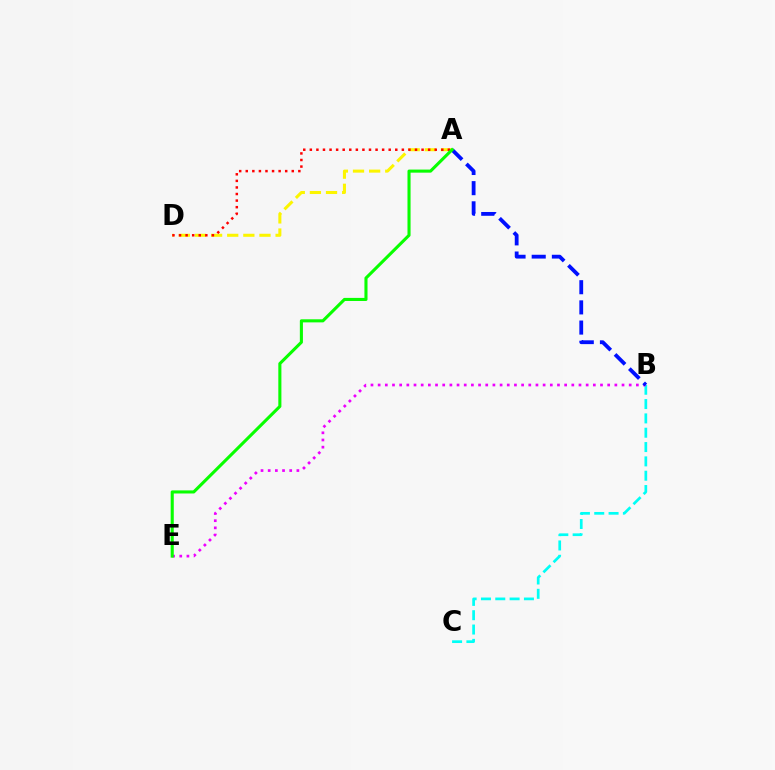{('A', 'D'): [{'color': '#fcf500', 'line_style': 'dashed', 'thickness': 2.19}, {'color': '#ff0000', 'line_style': 'dotted', 'thickness': 1.79}], ('B', 'C'): [{'color': '#00fff6', 'line_style': 'dashed', 'thickness': 1.95}], ('B', 'E'): [{'color': '#ee00ff', 'line_style': 'dotted', 'thickness': 1.95}], ('A', 'B'): [{'color': '#0010ff', 'line_style': 'dashed', 'thickness': 2.74}], ('A', 'E'): [{'color': '#08ff00', 'line_style': 'solid', 'thickness': 2.22}]}